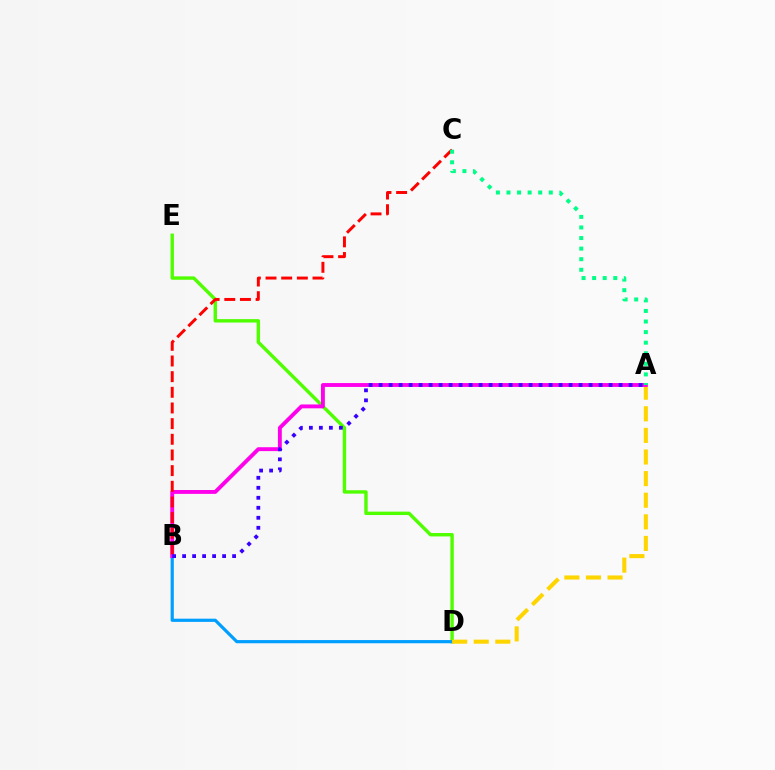{('D', 'E'): [{'color': '#4fff00', 'line_style': 'solid', 'thickness': 2.45}], ('B', 'D'): [{'color': '#009eff', 'line_style': 'solid', 'thickness': 2.29}], ('A', 'D'): [{'color': '#ffd500', 'line_style': 'dashed', 'thickness': 2.94}], ('A', 'B'): [{'color': '#ff00ed', 'line_style': 'solid', 'thickness': 2.79}, {'color': '#3700ff', 'line_style': 'dotted', 'thickness': 2.72}], ('B', 'C'): [{'color': '#ff0000', 'line_style': 'dashed', 'thickness': 2.13}], ('A', 'C'): [{'color': '#00ff86', 'line_style': 'dotted', 'thickness': 2.87}]}